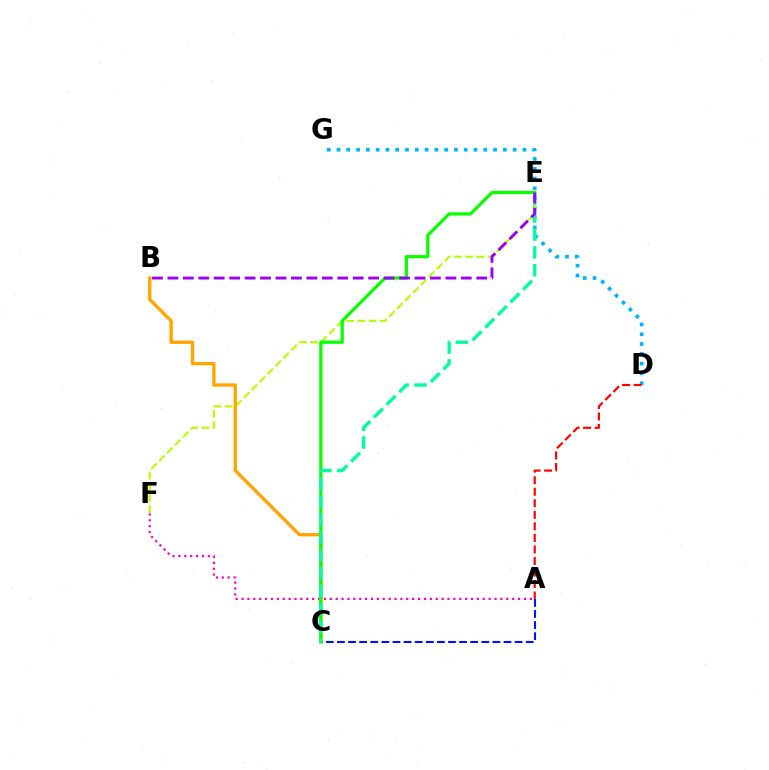{('A', 'F'): [{'color': '#ff00bd', 'line_style': 'dotted', 'thickness': 1.6}], ('D', 'G'): [{'color': '#00b5ff', 'line_style': 'dotted', 'thickness': 2.66}], ('E', 'F'): [{'color': '#b3ff00', 'line_style': 'dashed', 'thickness': 1.52}], ('B', 'C'): [{'color': '#ffa500', 'line_style': 'solid', 'thickness': 2.4}], ('A', 'C'): [{'color': '#0010ff', 'line_style': 'dashed', 'thickness': 1.51}], ('A', 'D'): [{'color': '#ff0000', 'line_style': 'dashed', 'thickness': 1.57}], ('C', 'E'): [{'color': '#08ff00', 'line_style': 'solid', 'thickness': 2.32}, {'color': '#00ff9d', 'line_style': 'dashed', 'thickness': 2.43}], ('B', 'E'): [{'color': '#9b00ff', 'line_style': 'dashed', 'thickness': 2.1}]}